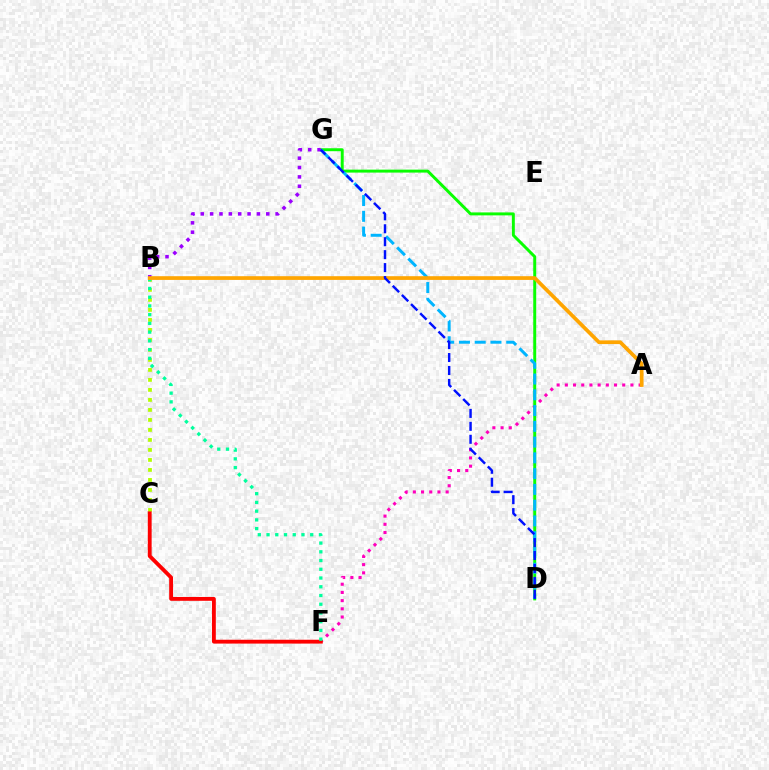{('B', 'C'): [{'color': '#b3ff00', 'line_style': 'dotted', 'thickness': 2.72}], ('A', 'F'): [{'color': '#ff00bd', 'line_style': 'dotted', 'thickness': 2.23}], ('D', 'G'): [{'color': '#08ff00', 'line_style': 'solid', 'thickness': 2.13}, {'color': '#00b5ff', 'line_style': 'dashed', 'thickness': 2.14}, {'color': '#0010ff', 'line_style': 'dashed', 'thickness': 1.76}], ('C', 'F'): [{'color': '#ff0000', 'line_style': 'solid', 'thickness': 2.76}], ('B', 'F'): [{'color': '#00ff9d', 'line_style': 'dotted', 'thickness': 2.37}], ('B', 'G'): [{'color': '#9b00ff', 'line_style': 'dotted', 'thickness': 2.54}], ('A', 'B'): [{'color': '#ffa500', 'line_style': 'solid', 'thickness': 2.68}]}